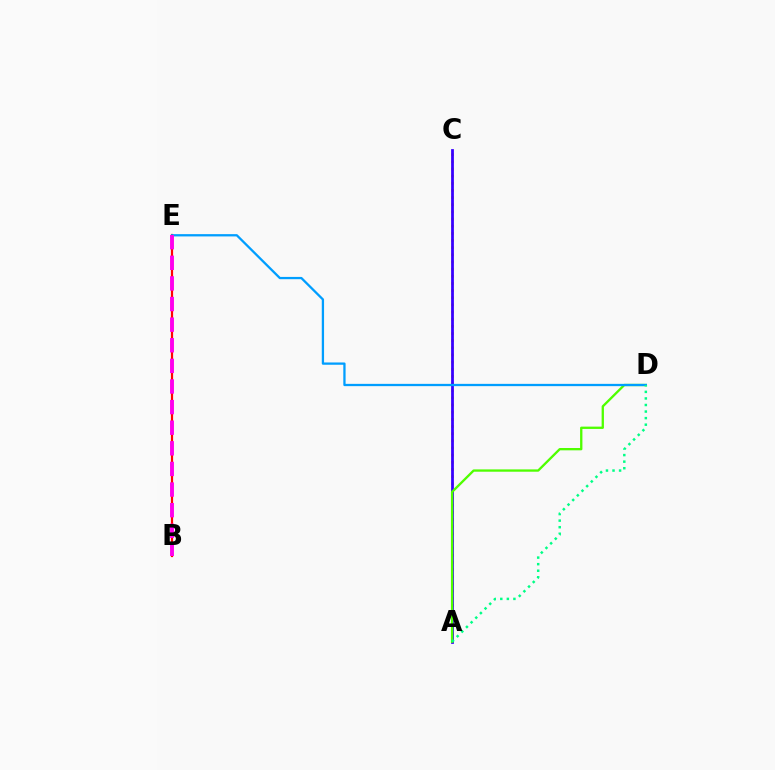{('B', 'E'): [{'color': '#ff0000', 'line_style': 'solid', 'thickness': 1.59}, {'color': '#ff00ed', 'line_style': 'dashed', 'thickness': 2.8}], ('A', 'C'): [{'color': '#ffd500', 'line_style': 'dotted', 'thickness': 1.94}, {'color': '#3700ff', 'line_style': 'solid', 'thickness': 1.99}], ('A', 'D'): [{'color': '#4fff00', 'line_style': 'solid', 'thickness': 1.67}, {'color': '#00ff86', 'line_style': 'dotted', 'thickness': 1.78}], ('D', 'E'): [{'color': '#009eff', 'line_style': 'solid', 'thickness': 1.64}]}